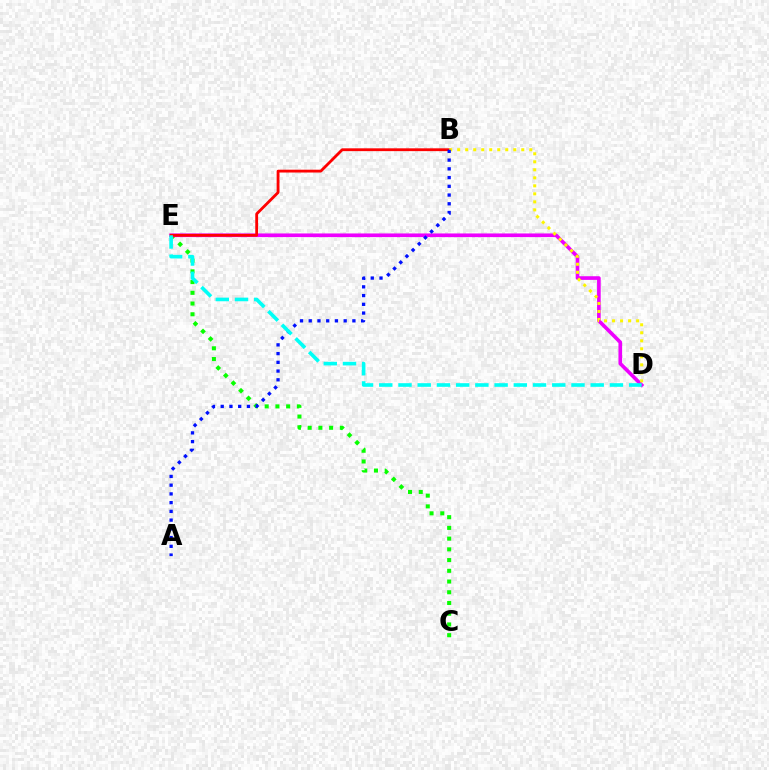{('C', 'E'): [{'color': '#08ff00', 'line_style': 'dotted', 'thickness': 2.91}], ('D', 'E'): [{'color': '#ee00ff', 'line_style': 'solid', 'thickness': 2.63}, {'color': '#00fff6', 'line_style': 'dashed', 'thickness': 2.61}], ('B', 'E'): [{'color': '#ff0000', 'line_style': 'solid', 'thickness': 2.03}], ('B', 'D'): [{'color': '#fcf500', 'line_style': 'dotted', 'thickness': 2.18}], ('A', 'B'): [{'color': '#0010ff', 'line_style': 'dotted', 'thickness': 2.37}]}